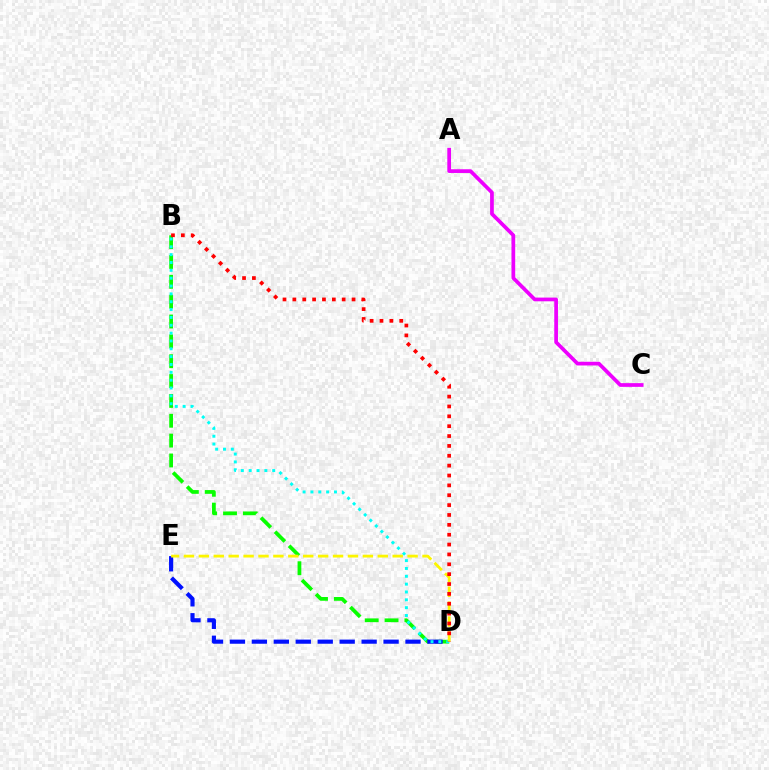{('B', 'D'): [{'color': '#08ff00', 'line_style': 'dashed', 'thickness': 2.7}, {'color': '#00fff6', 'line_style': 'dotted', 'thickness': 2.13}, {'color': '#ff0000', 'line_style': 'dotted', 'thickness': 2.68}], ('D', 'E'): [{'color': '#0010ff', 'line_style': 'dashed', 'thickness': 2.98}, {'color': '#fcf500', 'line_style': 'dashed', 'thickness': 2.03}], ('A', 'C'): [{'color': '#ee00ff', 'line_style': 'solid', 'thickness': 2.68}]}